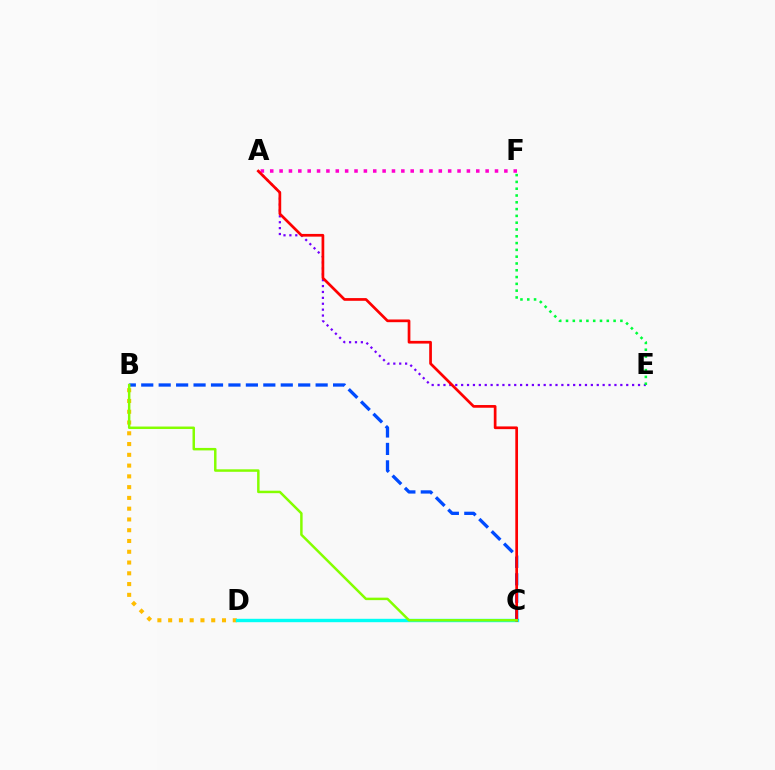{('B', 'D'): [{'color': '#ffbd00', 'line_style': 'dotted', 'thickness': 2.93}], ('A', 'F'): [{'color': '#ff00cf', 'line_style': 'dotted', 'thickness': 2.54}], ('A', 'E'): [{'color': '#7200ff', 'line_style': 'dotted', 'thickness': 1.6}], ('C', 'D'): [{'color': '#00fff6', 'line_style': 'solid', 'thickness': 2.45}], ('B', 'C'): [{'color': '#004bff', 'line_style': 'dashed', 'thickness': 2.37}, {'color': '#84ff00', 'line_style': 'solid', 'thickness': 1.79}], ('A', 'C'): [{'color': '#ff0000', 'line_style': 'solid', 'thickness': 1.95}], ('E', 'F'): [{'color': '#00ff39', 'line_style': 'dotted', 'thickness': 1.85}]}